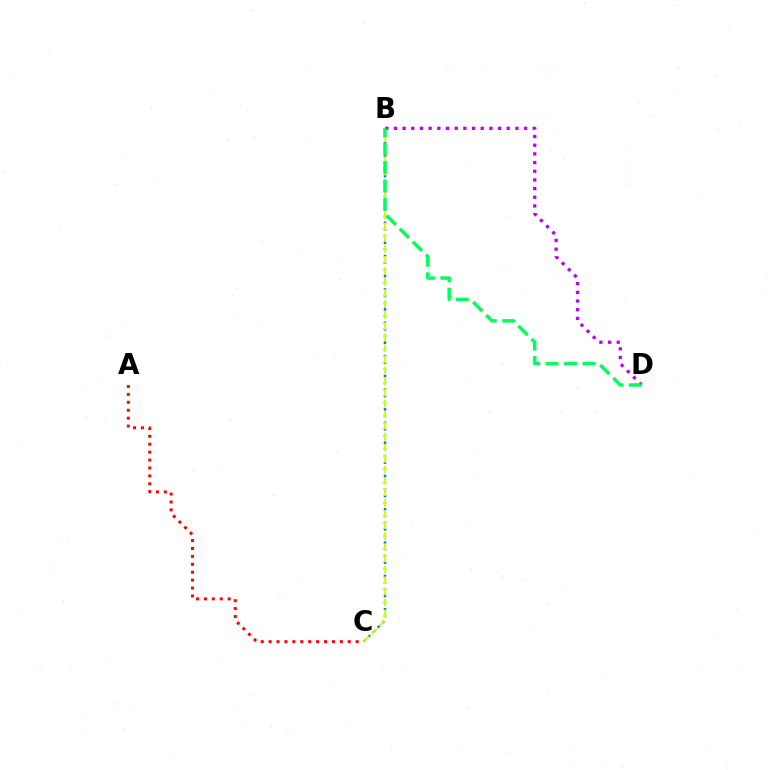{('B', 'C'): [{'color': '#0074ff', 'line_style': 'dotted', 'thickness': 1.81}, {'color': '#d1ff00', 'line_style': 'dashed', 'thickness': 1.5}], ('B', 'D'): [{'color': '#b900ff', 'line_style': 'dotted', 'thickness': 2.36}, {'color': '#00ff5c', 'line_style': 'dashed', 'thickness': 2.5}], ('A', 'C'): [{'color': '#ff0000', 'line_style': 'dotted', 'thickness': 2.15}]}